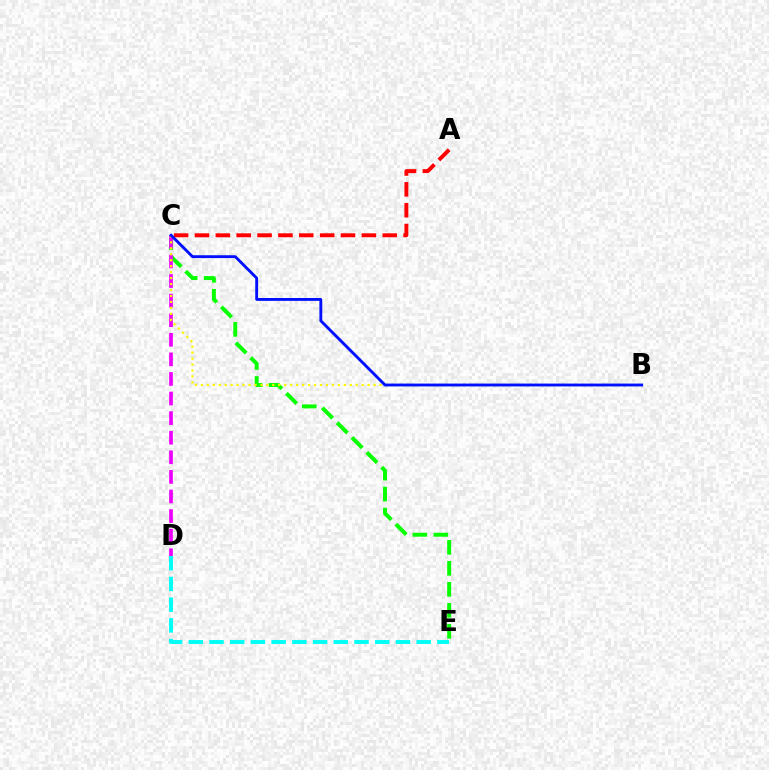{('C', 'E'): [{'color': '#08ff00', 'line_style': 'dashed', 'thickness': 2.85}], ('C', 'D'): [{'color': '#ee00ff', 'line_style': 'dashed', 'thickness': 2.66}], ('D', 'E'): [{'color': '#00fff6', 'line_style': 'dashed', 'thickness': 2.81}], ('A', 'C'): [{'color': '#ff0000', 'line_style': 'dashed', 'thickness': 2.83}], ('B', 'C'): [{'color': '#fcf500', 'line_style': 'dotted', 'thickness': 1.62}, {'color': '#0010ff', 'line_style': 'solid', 'thickness': 2.06}]}